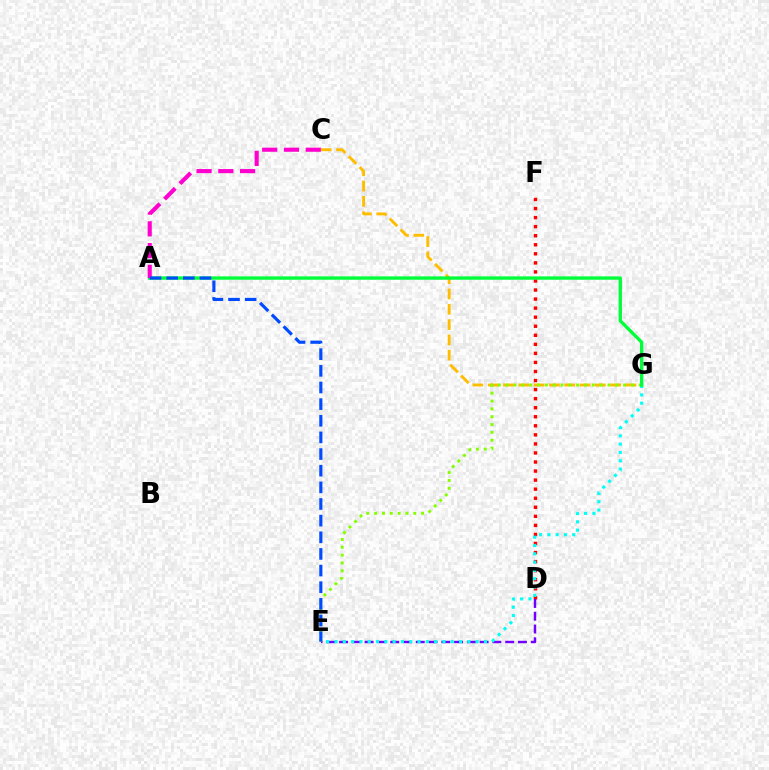{('C', 'G'): [{'color': '#ffbd00', 'line_style': 'dashed', 'thickness': 2.08}], ('D', 'F'): [{'color': '#ff0000', 'line_style': 'dotted', 'thickness': 2.46}], ('D', 'E'): [{'color': '#7200ff', 'line_style': 'dashed', 'thickness': 1.74}], ('E', 'G'): [{'color': '#00fff6', 'line_style': 'dotted', 'thickness': 2.26}, {'color': '#84ff00', 'line_style': 'dotted', 'thickness': 2.13}], ('A', 'G'): [{'color': '#00ff39', 'line_style': 'solid', 'thickness': 2.42}], ('A', 'C'): [{'color': '#ff00cf', 'line_style': 'dashed', 'thickness': 2.96}], ('A', 'E'): [{'color': '#004bff', 'line_style': 'dashed', 'thickness': 2.26}]}